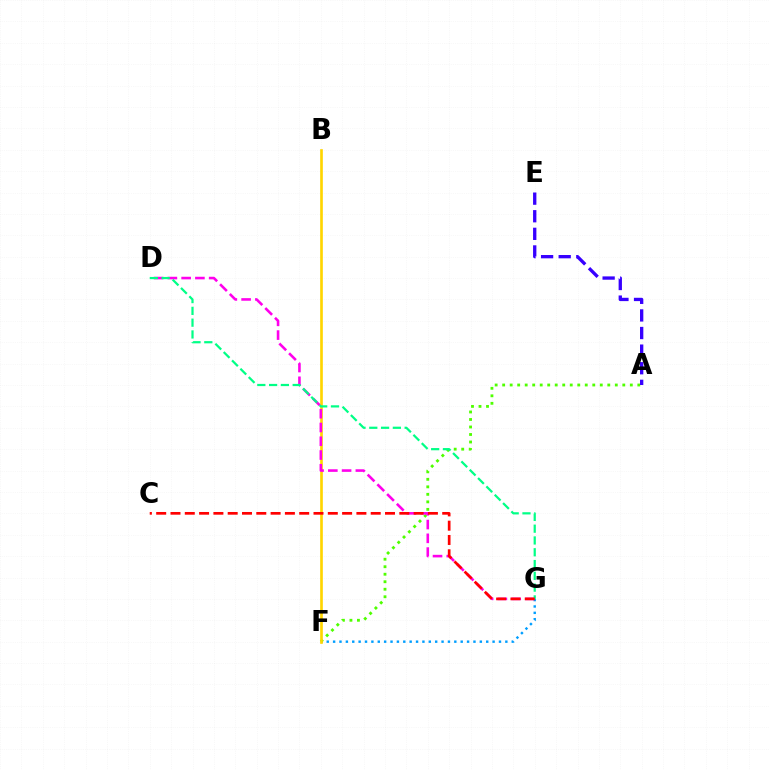{('F', 'G'): [{'color': '#009eff', 'line_style': 'dotted', 'thickness': 1.73}], ('A', 'F'): [{'color': '#4fff00', 'line_style': 'dotted', 'thickness': 2.04}], ('B', 'F'): [{'color': '#ffd500', 'line_style': 'solid', 'thickness': 1.92}], ('D', 'G'): [{'color': '#ff00ed', 'line_style': 'dashed', 'thickness': 1.87}, {'color': '#00ff86', 'line_style': 'dashed', 'thickness': 1.6}], ('A', 'E'): [{'color': '#3700ff', 'line_style': 'dashed', 'thickness': 2.39}], ('C', 'G'): [{'color': '#ff0000', 'line_style': 'dashed', 'thickness': 1.94}]}